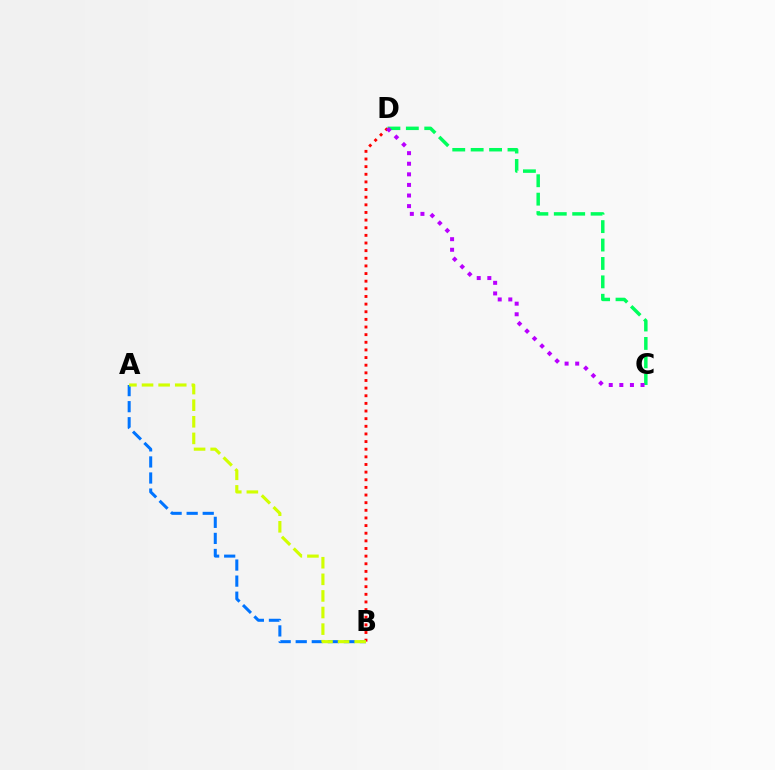{('C', 'D'): [{'color': '#00ff5c', 'line_style': 'dashed', 'thickness': 2.5}, {'color': '#b900ff', 'line_style': 'dotted', 'thickness': 2.88}], ('B', 'D'): [{'color': '#ff0000', 'line_style': 'dotted', 'thickness': 2.07}], ('A', 'B'): [{'color': '#0074ff', 'line_style': 'dashed', 'thickness': 2.18}, {'color': '#d1ff00', 'line_style': 'dashed', 'thickness': 2.26}]}